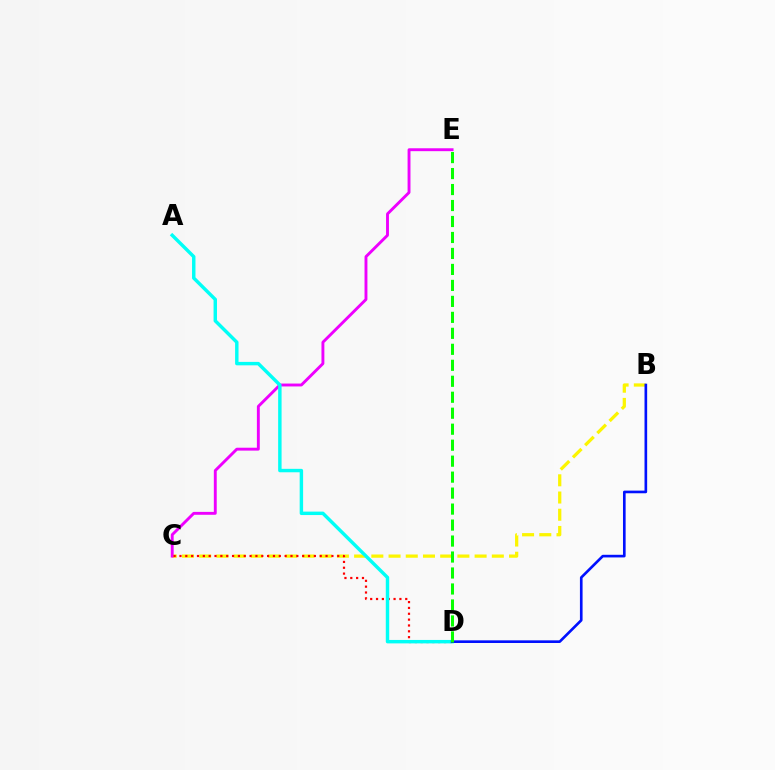{('B', 'C'): [{'color': '#fcf500', 'line_style': 'dashed', 'thickness': 2.34}], ('C', 'E'): [{'color': '#ee00ff', 'line_style': 'solid', 'thickness': 2.08}], ('C', 'D'): [{'color': '#ff0000', 'line_style': 'dotted', 'thickness': 1.59}], ('A', 'D'): [{'color': '#00fff6', 'line_style': 'solid', 'thickness': 2.47}], ('B', 'D'): [{'color': '#0010ff', 'line_style': 'solid', 'thickness': 1.9}], ('D', 'E'): [{'color': '#08ff00', 'line_style': 'dashed', 'thickness': 2.17}]}